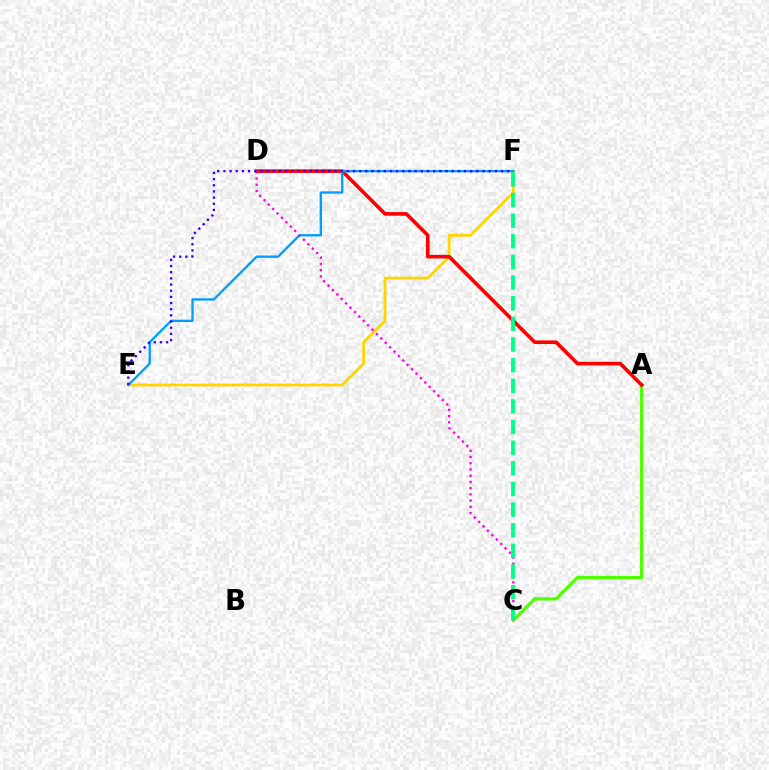{('E', 'F'): [{'color': '#ffd500', 'line_style': 'solid', 'thickness': 1.99}, {'color': '#009eff', 'line_style': 'solid', 'thickness': 1.68}, {'color': '#3700ff', 'line_style': 'dotted', 'thickness': 1.68}], ('A', 'C'): [{'color': '#4fff00', 'line_style': 'solid', 'thickness': 2.33}], ('A', 'D'): [{'color': '#ff0000', 'line_style': 'solid', 'thickness': 2.6}], ('C', 'D'): [{'color': '#ff00ed', 'line_style': 'dotted', 'thickness': 1.69}], ('C', 'F'): [{'color': '#00ff86', 'line_style': 'dashed', 'thickness': 2.8}]}